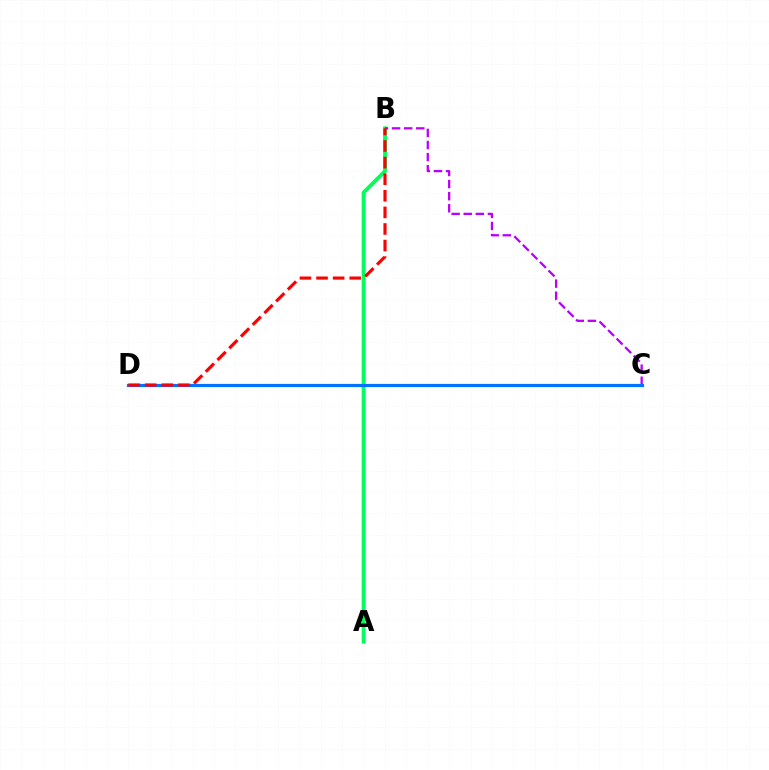{('C', 'D'): [{'color': '#d1ff00', 'line_style': 'solid', 'thickness': 1.96}, {'color': '#0074ff', 'line_style': 'solid', 'thickness': 2.3}], ('A', 'B'): [{'color': '#00ff5c', 'line_style': 'solid', 'thickness': 2.78}], ('B', 'C'): [{'color': '#b900ff', 'line_style': 'dashed', 'thickness': 1.64}], ('B', 'D'): [{'color': '#ff0000', 'line_style': 'dashed', 'thickness': 2.25}]}